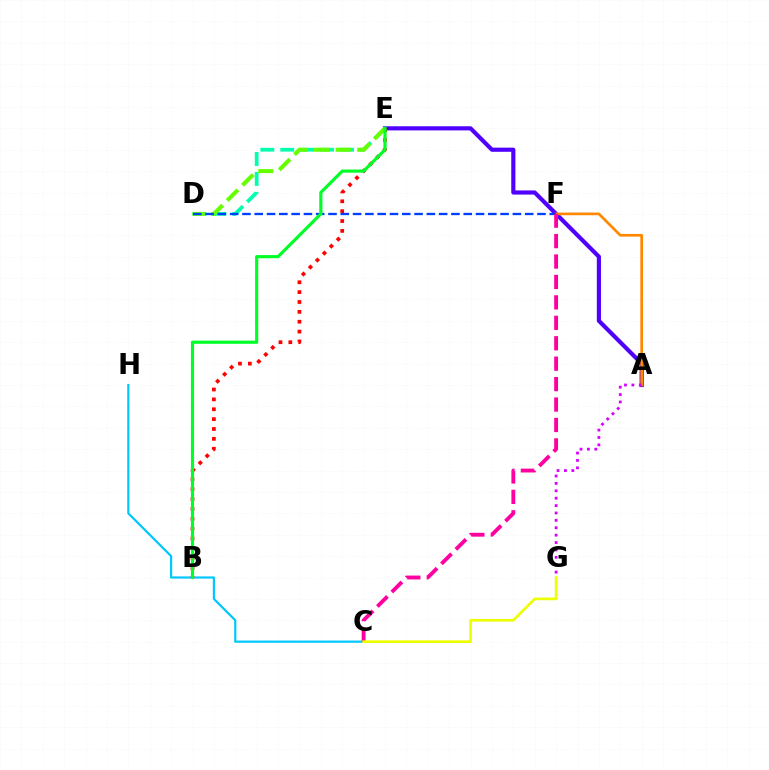{('A', 'E'): [{'color': '#4f00ff', 'line_style': 'solid', 'thickness': 2.99}], ('C', 'H'): [{'color': '#00c7ff', 'line_style': 'solid', 'thickness': 1.58}], ('D', 'E'): [{'color': '#00ffaf', 'line_style': 'dashed', 'thickness': 2.71}, {'color': '#66ff00', 'line_style': 'dashed', 'thickness': 2.93}], ('B', 'E'): [{'color': '#ff0000', 'line_style': 'dotted', 'thickness': 2.68}, {'color': '#00ff27', 'line_style': 'solid', 'thickness': 2.28}], ('A', 'F'): [{'color': '#ff8800', 'line_style': 'solid', 'thickness': 1.94}], ('D', 'F'): [{'color': '#003fff', 'line_style': 'dashed', 'thickness': 1.67}], ('C', 'F'): [{'color': '#ff00a0', 'line_style': 'dashed', 'thickness': 2.78}], ('A', 'G'): [{'color': '#d600ff', 'line_style': 'dotted', 'thickness': 2.01}], ('C', 'G'): [{'color': '#eeff00', 'line_style': 'solid', 'thickness': 1.92}]}